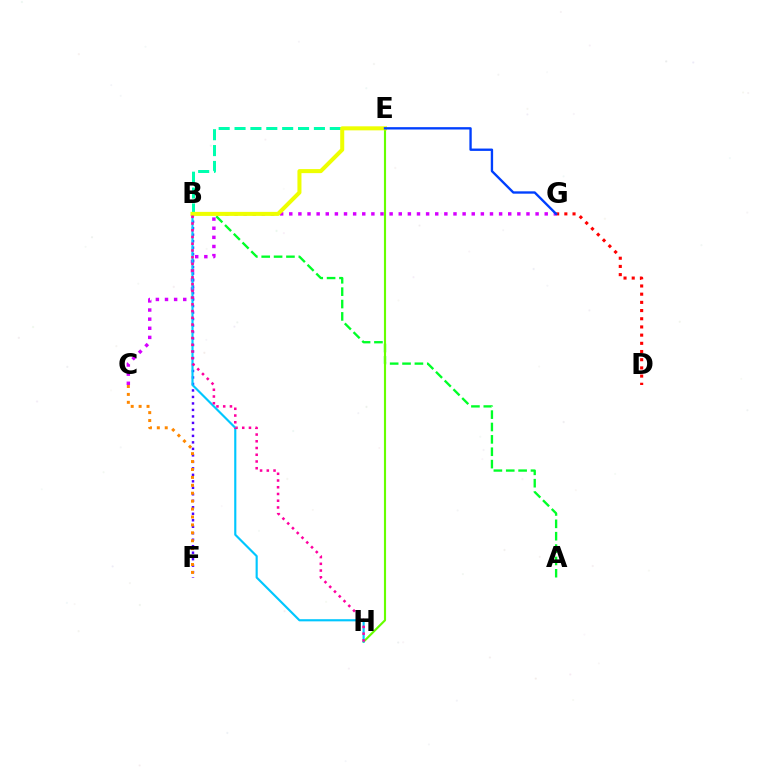{('D', 'G'): [{'color': '#ff0000', 'line_style': 'dotted', 'thickness': 2.23}], ('C', 'G'): [{'color': '#d600ff', 'line_style': 'dotted', 'thickness': 2.48}], ('A', 'B'): [{'color': '#00ff27', 'line_style': 'dashed', 'thickness': 1.68}], ('B', 'F'): [{'color': '#4f00ff', 'line_style': 'dotted', 'thickness': 1.76}], ('E', 'H'): [{'color': '#66ff00', 'line_style': 'solid', 'thickness': 1.54}], ('B', 'E'): [{'color': '#00ffaf', 'line_style': 'dashed', 'thickness': 2.16}, {'color': '#eeff00', 'line_style': 'solid', 'thickness': 2.91}], ('B', 'H'): [{'color': '#00c7ff', 'line_style': 'solid', 'thickness': 1.55}, {'color': '#ff00a0', 'line_style': 'dotted', 'thickness': 1.83}], ('E', 'G'): [{'color': '#003fff', 'line_style': 'solid', 'thickness': 1.69}], ('C', 'F'): [{'color': '#ff8800', 'line_style': 'dotted', 'thickness': 2.15}]}